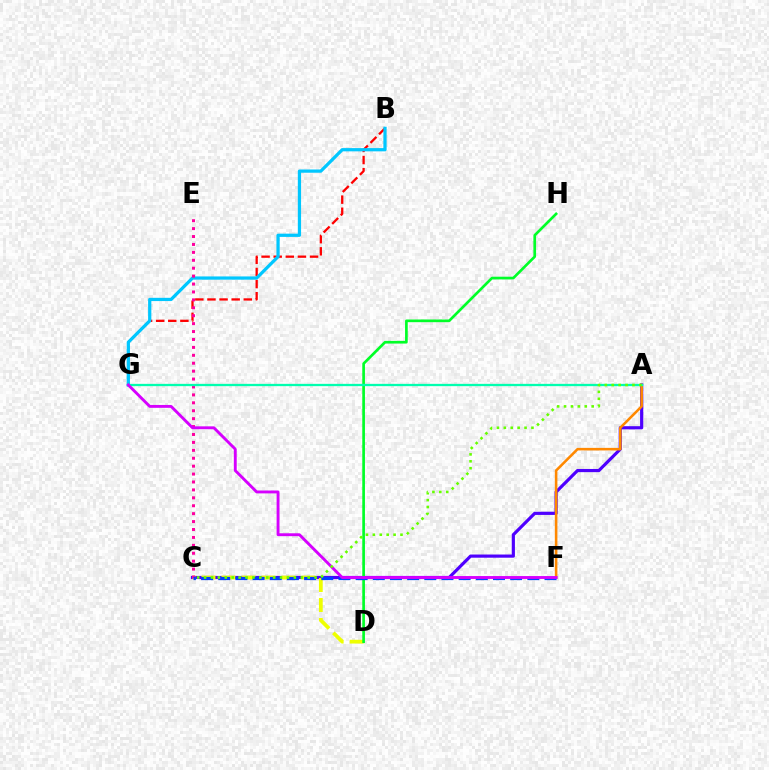{('A', 'C'): [{'color': '#4f00ff', 'line_style': 'solid', 'thickness': 2.29}, {'color': '#66ff00', 'line_style': 'dotted', 'thickness': 1.88}], ('B', 'G'): [{'color': '#ff0000', 'line_style': 'dashed', 'thickness': 1.65}, {'color': '#00c7ff', 'line_style': 'solid', 'thickness': 2.33}], ('A', 'F'): [{'color': '#ff8800', 'line_style': 'solid', 'thickness': 1.85}], ('C', 'D'): [{'color': '#eeff00', 'line_style': 'dashed', 'thickness': 2.71}], ('D', 'H'): [{'color': '#00ff27', 'line_style': 'solid', 'thickness': 1.93}], ('C', 'E'): [{'color': '#ff00a0', 'line_style': 'dotted', 'thickness': 2.15}], ('A', 'G'): [{'color': '#00ffaf', 'line_style': 'solid', 'thickness': 1.65}], ('C', 'F'): [{'color': '#003fff', 'line_style': 'dashed', 'thickness': 2.33}], ('F', 'G'): [{'color': '#d600ff', 'line_style': 'solid', 'thickness': 2.07}]}